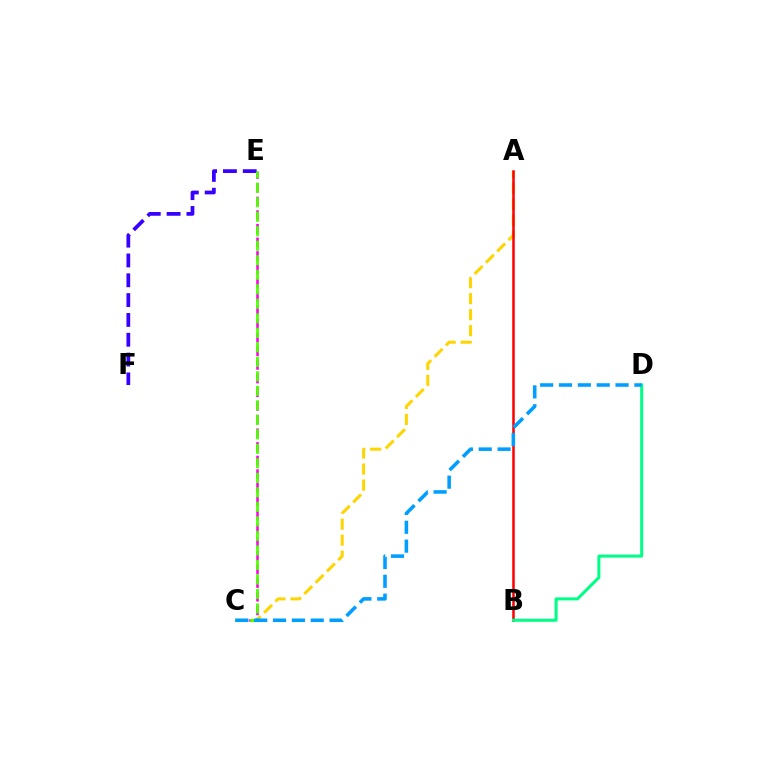{('C', 'E'): [{'color': '#ff00ed', 'line_style': 'dashed', 'thickness': 1.85}, {'color': '#4fff00', 'line_style': 'dashed', 'thickness': 1.97}], ('E', 'F'): [{'color': '#3700ff', 'line_style': 'dashed', 'thickness': 2.69}], ('A', 'C'): [{'color': '#ffd500', 'line_style': 'dashed', 'thickness': 2.17}], ('A', 'B'): [{'color': '#ff0000', 'line_style': 'solid', 'thickness': 1.82}], ('B', 'D'): [{'color': '#00ff86', 'line_style': 'solid', 'thickness': 2.18}], ('C', 'D'): [{'color': '#009eff', 'line_style': 'dashed', 'thickness': 2.56}]}